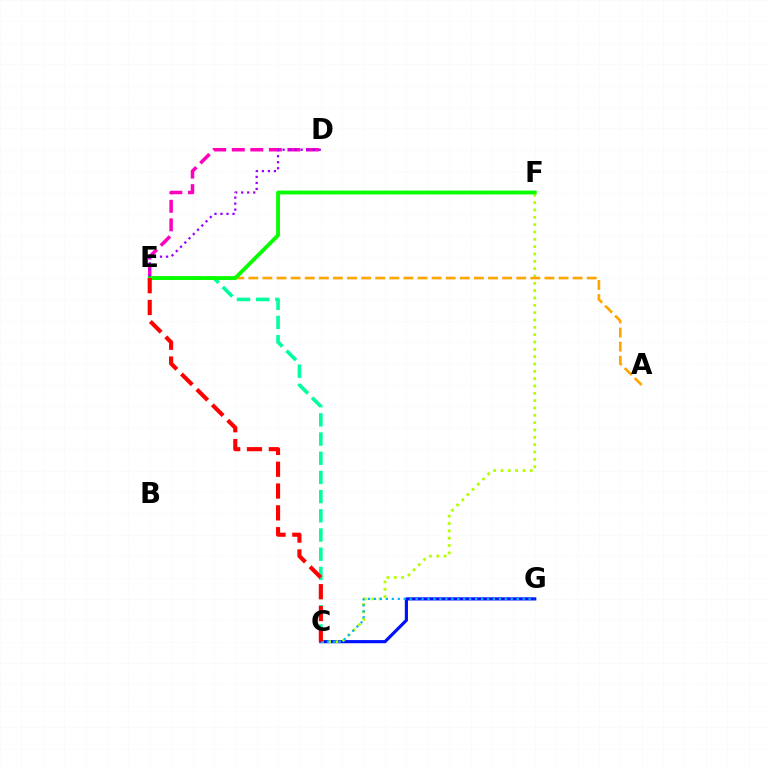{('D', 'E'): [{'color': '#ff00bd', 'line_style': 'dashed', 'thickness': 2.52}, {'color': '#9b00ff', 'line_style': 'dotted', 'thickness': 1.63}], ('C', 'G'): [{'color': '#0010ff', 'line_style': 'solid', 'thickness': 2.28}, {'color': '#00b5ff', 'line_style': 'dotted', 'thickness': 1.62}], ('C', 'E'): [{'color': '#00ff9d', 'line_style': 'dashed', 'thickness': 2.61}, {'color': '#ff0000', 'line_style': 'dashed', 'thickness': 2.96}], ('C', 'F'): [{'color': '#b3ff00', 'line_style': 'dotted', 'thickness': 1.99}], ('A', 'E'): [{'color': '#ffa500', 'line_style': 'dashed', 'thickness': 1.92}], ('E', 'F'): [{'color': '#08ff00', 'line_style': 'solid', 'thickness': 2.77}]}